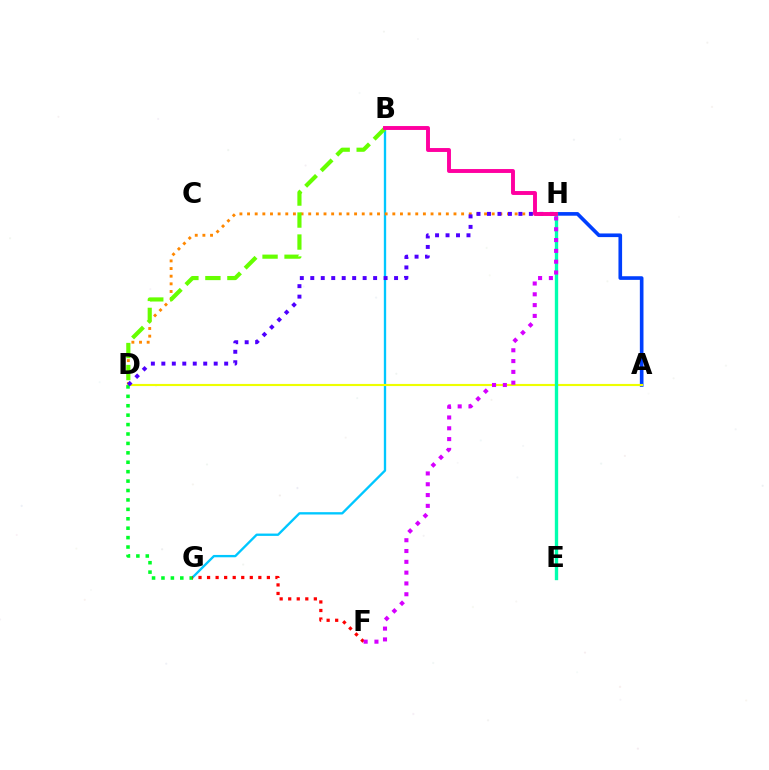{('A', 'H'): [{'color': '#003fff', 'line_style': 'solid', 'thickness': 2.62}], ('B', 'G'): [{'color': '#00c7ff', 'line_style': 'solid', 'thickness': 1.68}], ('D', 'H'): [{'color': '#ff8800', 'line_style': 'dotted', 'thickness': 2.08}, {'color': '#4f00ff', 'line_style': 'dotted', 'thickness': 2.85}], ('A', 'D'): [{'color': '#eeff00', 'line_style': 'solid', 'thickness': 1.53}], ('D', 'G'): [{'color': '#00ff27', 'line_style': 'dotted', 'thickness': 2.56}], ('F', 'G'): [{'color': '#ff0000', 'line_style': 'dotted', 'thickness': 2.32}], ('E', 'H'): [{'color': '#00ffaf', 'line_style': 'solid', 'thickness': 2.42}], ('B', 'D'): [{'color': '#66ff00', 'line_style': 'dashed', 'thickness': 2.99}], ('B', 'H'): [{'color': '#ff00a0', 'line_style': 'solid', 'thickness': 2.82}], ('F', 'H'): [{'color': '#d600ff', 'line_style': 'dotted', 'thickness': 2.94}]}